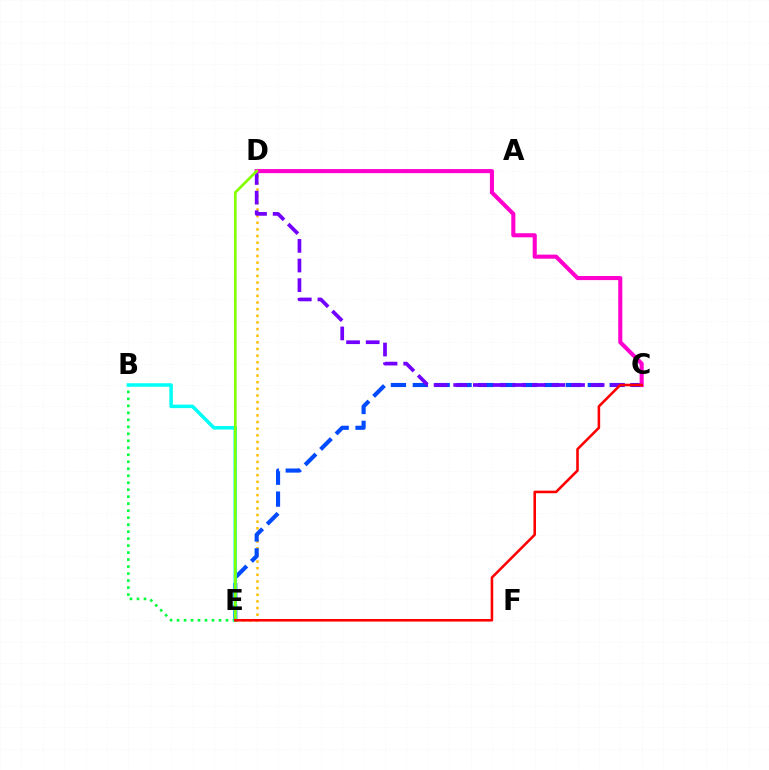{('D', 'E'): [{'color': '#ffbd00', 'line_style': 'dotted', 'thickness': 1.8}, {'color': '#84ff00', 'line_style': 'solid', 'thickness': 1.95}], ('C', 'E'): [{'color': '#004bff', 'line_style': 'dashed', 'thickness': 2.97}, {'color': '#ff0000', 'line_style': 'solid', 'thickness': 1.85}], ('C', 'D'): [{'color': '#7200ff', 'line_style': 'dashed', 'thickness': 2.67}, {'color': '#ff00cf', 'line_style': 'solid', 'thickness': 2.94}], ('B', 'E'): [{'color': '#00ff39', 'line_style': 'dotted', 'thickness': 1.9}, {'color': '#00fff6', 'line_style': 'solid', 'thickness': 2.53}]}